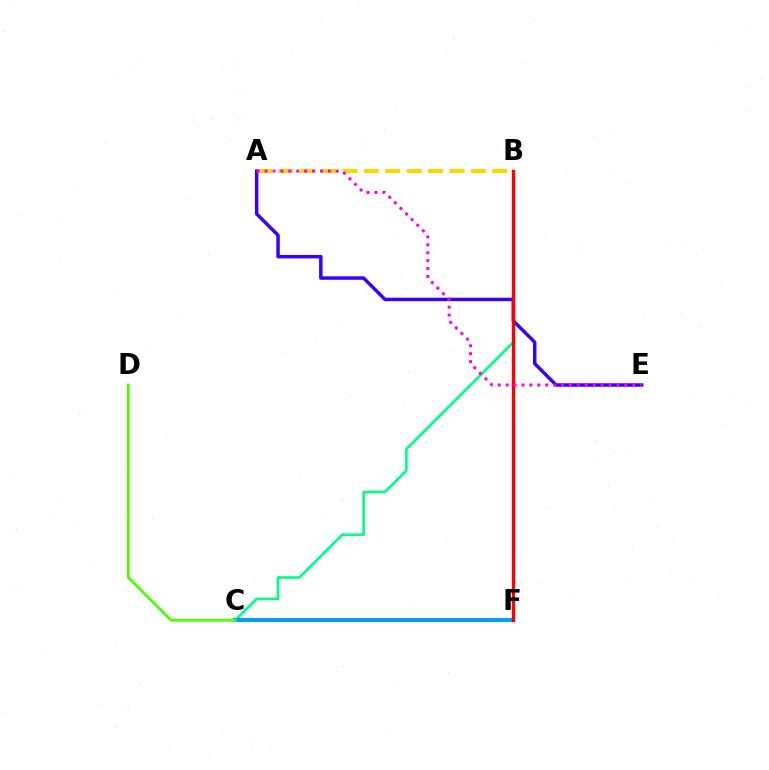{('A', 'B'): [{'color': '#ffd500', 'line_style': 'dashed', 'thickness': 2.91}], ('A', 'E'): [{'color': '#3700ff', 'line_style': 'solid', 'thickness': 2.49}, {'color': '#ff00ed', 'line_style': 'dotted', 'thickness': 2.15}], ('B', 'C'): [{'color': '#00ff86', 'line_style': 'solid', 'thickness': 1.89}], ('C', 'F'): [{'color': '#009eff', 'line_style': 'solid', 'thickness': 2.89}], ('B', 'F'): [{'color': '#ff0000', 'line_style': 'solid', 'thickness': 2.42}], ('C', 'D'): [{'color': '#4fff00', 'line_style': 'solid', 'thickness': 2.01}]}